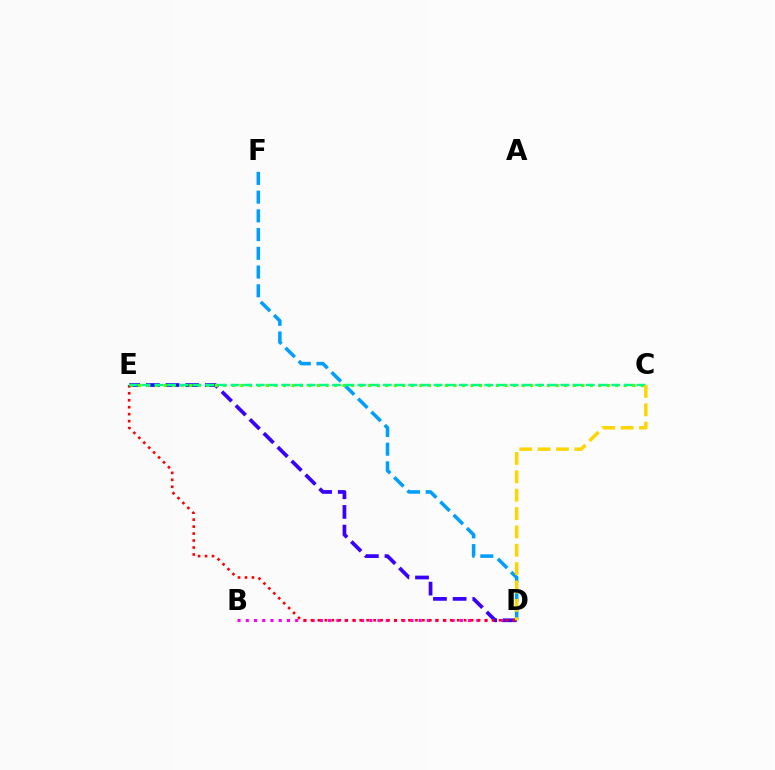{('B', 'D'): [{'color': '#ff00ed', 'line_style': 'dotted', 'thickness': 2.24}], ('D', 'F'): [{'color': '#009eff', 'line_style': 'dashed', 'thickness': 2.54}], ('D', 'E'): [{'color': '#3700ff', 'line_style': 'dashed', 'thickness': 2.67}, {'color': '#ff0000', 'line_style': 'dotted', 'thickness': 1.89}], ('C', 'E'): [{'color': '#4fff00', 'line_style': 'dotted', 'thickness': 2.32}, {'color': '#00ff86', 'line_style': 'dashed', 'thickness': 1.72}], ('C', 'D'): [{'color': '#ffd500', 'line_style': 'dashed', 'thickness': 2.49}]}